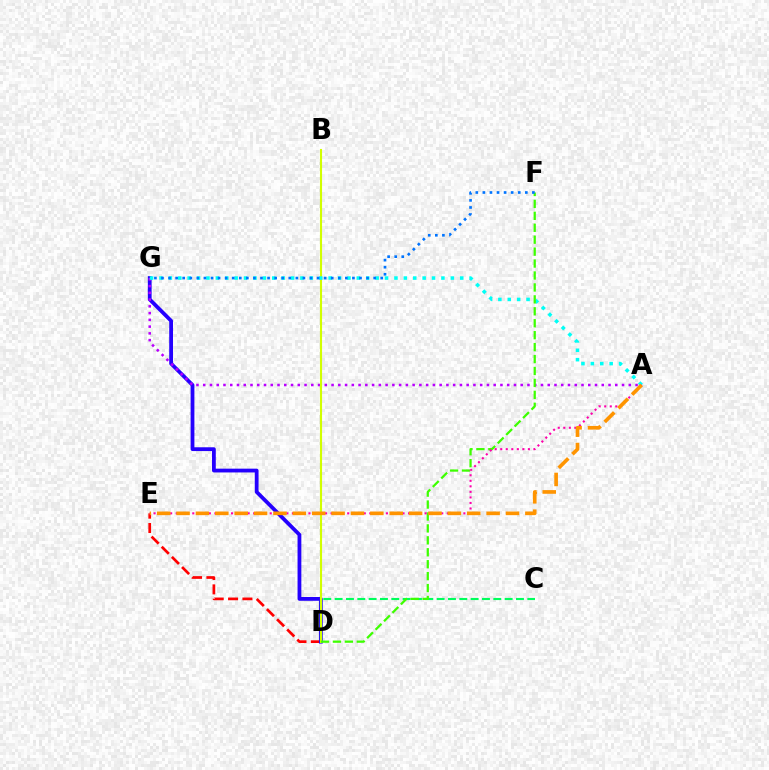{('D', 'E'): [{'color': '#ff0000', 'line_style': 'dashed', 'thickness': 1.95}], ('D', 'G'): [{'color': '#2500ff', 'line_style': 'solid', 'thickness': 2.73}], ('C', 'D'): [{'color': '#00ff5c', 'line_style': 'dashed', 'thickness': 1.54}], ('A', 'G'): [{'color': '#b900ff', 'line_style': 'dotted', 'thickness': 1.84}, {'color': '#00fff6', 'line_style': 'dotted', 'thickness': 2.55}], ('B', 'D'): [{'color': '#d1ff00', 'line_style': 'solid', 'thickness': 1.52}], ('D', 'F'): [{'color': '#3dff00', 'line_style': 'dashed', 'thickness': 1.62}], ('A', 'E'): [{'color': '#ff00ac', 'line_style': 'dotted', 'thickness': 1.5}, {'color': '#ff9400', 'line_style': 'dashed', 'thickness': 2.63}], ('F', 'G'): [{'color': '#0074ff', 'line_style': 'dotted', 'thickness': 1.92}]}